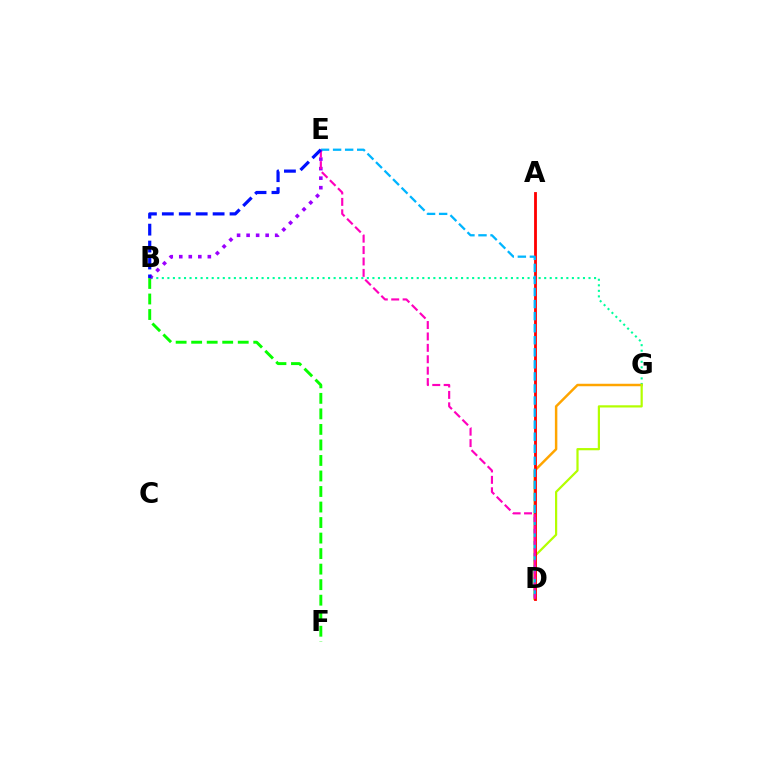{('B', 'G'): [{'color': '#00ff9d', 'line_style': 'dotted', 'thickness': 1.51}], ('D', 'G'): [{'color': '#ffa500', 'line_style': 'solid', 'thickness': 1.78}, {'color': '#b3ff00', 'line_style': 'solid', 'thickness': 1.6}], ('B', 'F'): [{'color': '#08ff00', 'line_style': 'dashed', 'thickness': 2.11}], ('B', 'E'): [{'color': '#9b00ff', 'line_style': 'dotted', 'thickness': 2.59}, {'color': '#0010ff', 'line_style': 'dashed', 'thickness': 2.3}], ('A', 'D'): [{'color': '#ff0000', 'line_style': 'solid', 'thickness': 2.03}], ('D', 'E'): [{'color': '#00b5ff', 'line_style': 'dashed', 'thickness': 1.64}, {'color': '#ff00bd', 'line_style': 'dashed', 'thickness': 1.55}]}